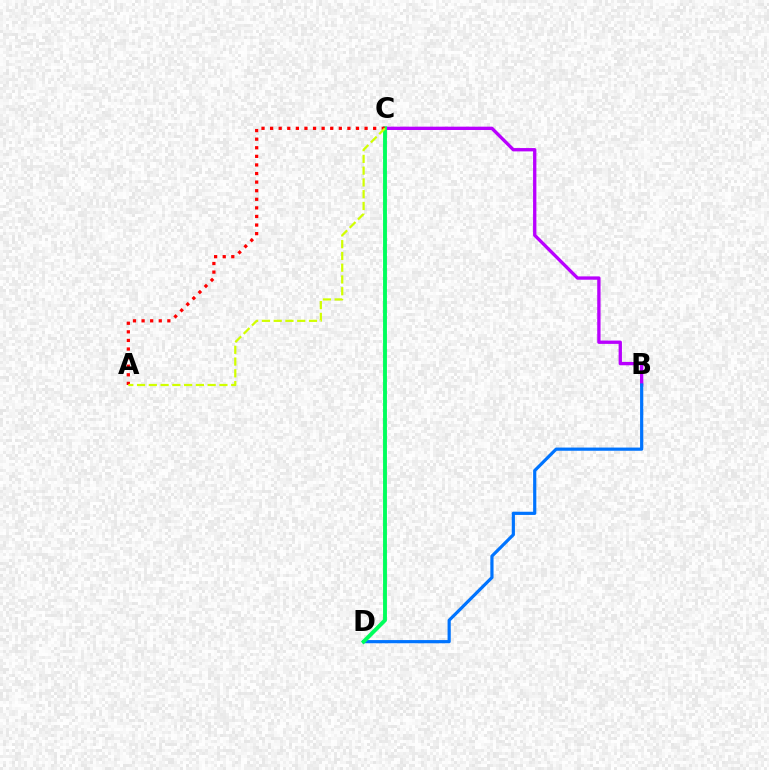{('B', 'C'): [{'color': '#b900ff', 'line_style': 'solid', 'thickness': 2.4}], ('B', 'D'): [{'color': '#0074ff', 'line_style': 'solid', 'thickness': 2.3}], ('C', 'D'): [{'color': '#00ff5c', 'line_style': 'solid', 'thickness': 2.8}], ('A', 'C'): [{'color': '#ff0000', 'line_style': 'dotted', 'thickness': 2.33}, {'color': '#d1ff00', 'line_style': 'dashed', 'thickness': 1.6}]}